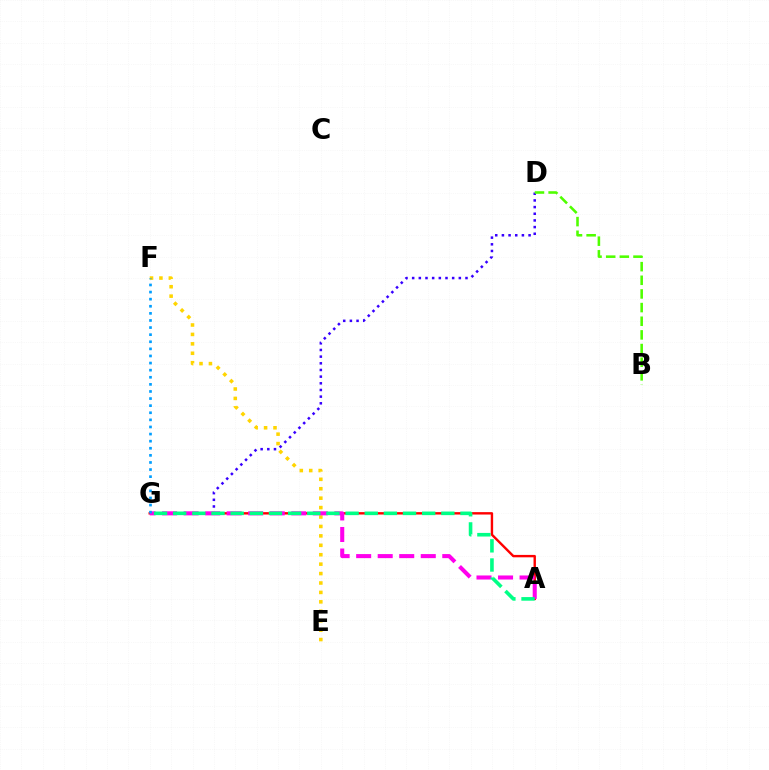{('A', 'G'): [{'color': '#ff0000', 'line_style': 'solid', 'thickness': 1.73}, {'color': '#ff00ed', 'line_style': 'dashed', 'thickness': 2.93}, {'color': '#00ff86', 'line_style': 'dashed', 'thickness': 2.6}], ('D', 'G'): [{'color': '#3700ff', 'line_style': 'dotted', 'thickness': 1.81}], ('E', 'F'): [{'color': '#ffd500', 'line_style': 'dotted', 'thickness': 2.56}], ('B', 'D'): [{'color': '#4fff00', 'line_style': 'dashed', 'thickness': 1.85}], ('F', 'G'): [{'color': '#009eff', 'line_style': 'dotted', 'thickness': 1.93}]}